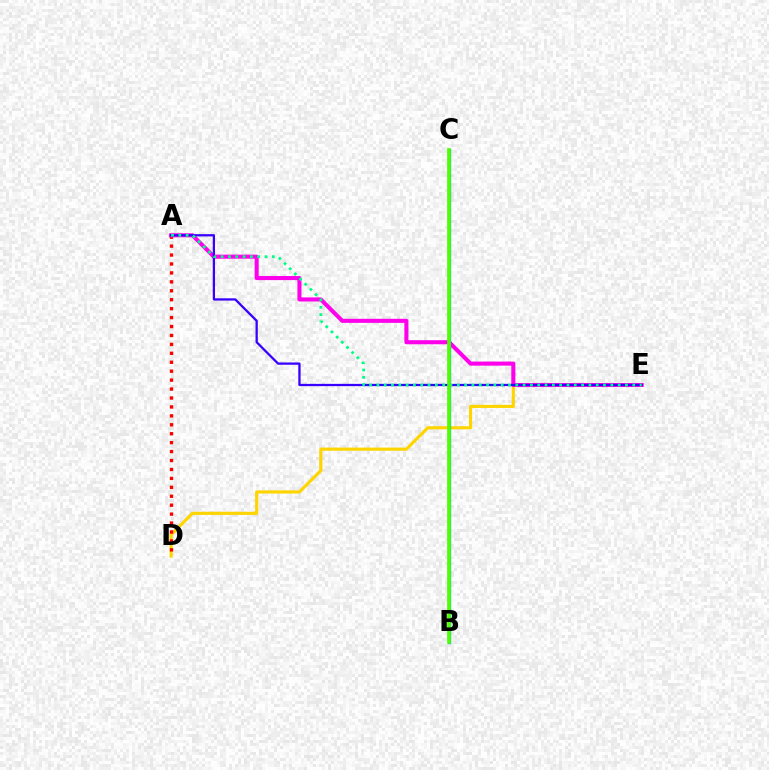{('D', 'E'): [{'color': '#ffd500', 'line_style': 'solid', 'thickness': 2.26}], ('A', 'D'): [{'color': '#ff0000', 'line_style': 'dotted', 'thickness': 2.43}], ('A', 'E'): [{'color': '#ff00ed', 'line_style': 'solid', 'thickness': 2.93}, {'color': '#3700ff', 'line_style': 'solid', 'thickness': 1.63}, {'color': '#00ff86', 'line_style': 'dotted', 'thickness': 1.99}], ('B', 'C'): [{'color': '#009eff', 'line_style': 'solid', 'thickness': 2.4}, {'color': '#4fff00', 'line_style': 'solid', 'thickness': 2.62}]}